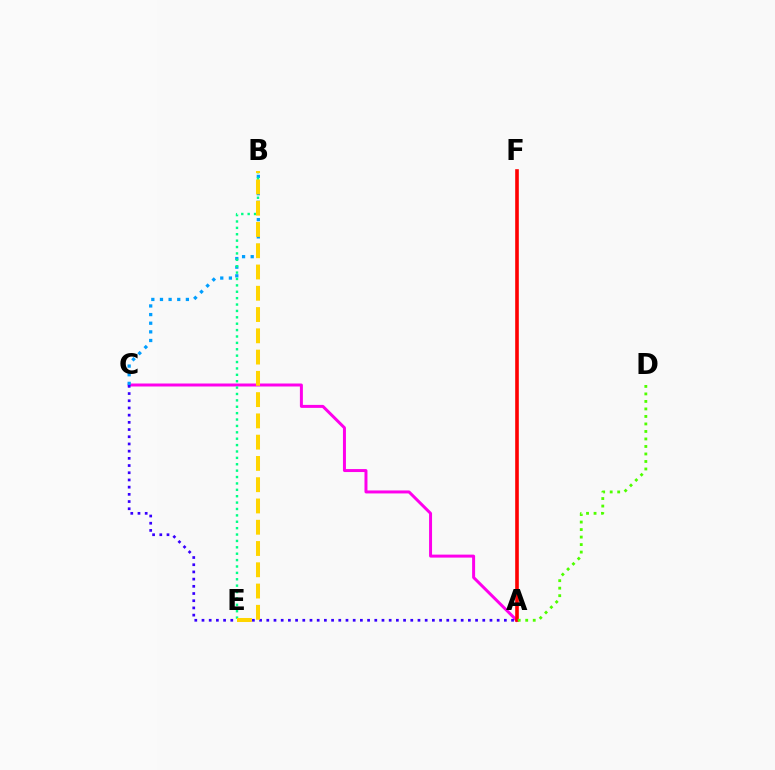{('A', 'C'): [{'color': '#ff00ed', 'line_style': 'solid', 'thickness': 2.15}, {'color': '#3700ff', 'line_style': 'dotted', 'thickness': 1.96}], ('B', 'C'): [{'color': '#009eff', 'line_style': 'dotted', 'thickness': 2.35}], ('B', 'E'): [{'color': '#00ff86', 'line_style': 'dotted', 'thickness': 1.74}, {'color': '#ffd500', 'line_style': 'dashed', 'thickness': 2.89}], ('A', 'F'): [{'color': '#ff0000', 'line_style': 'solid', 'thickness': 2.6}], ('A', 'D'): [{'color': '#4fff00', 'line_style': 'dotted', 'thickness': 2.04}]}